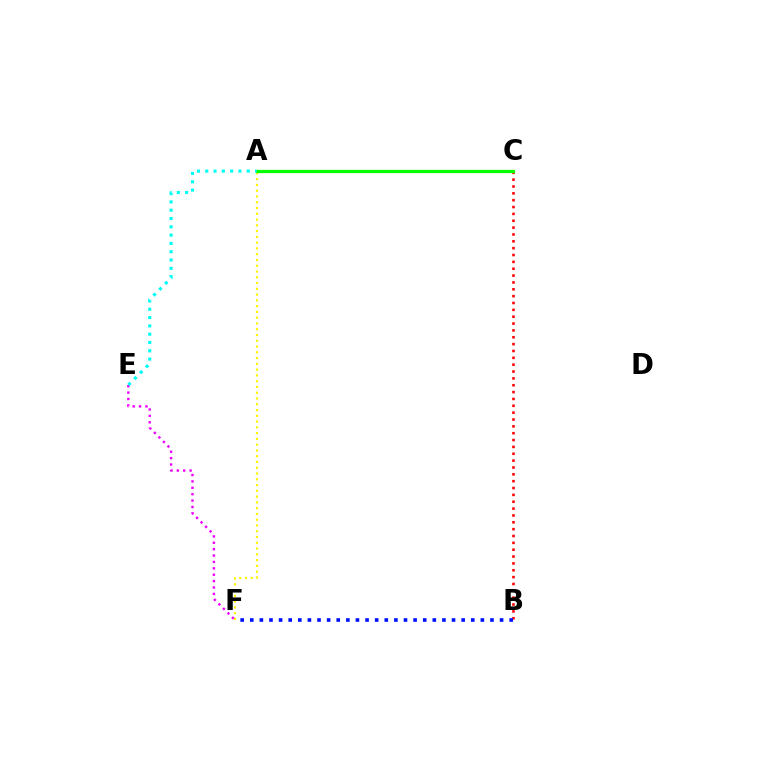{('A', 'F'): [{'color': '#fcf500', 'line_style': 'dotted', 'thickness': 1.57}], ('B', 'C'): [{'color': '#ff0000', 'line_style': 'dotted', 'thickness': 1.86}], ('A', 'C'): [{'color': '#08ff00', 'line_style': 'solid', 'thickness': 2.34}], ('B', 'F'): [{'color': '#0010ff', 'line_style': 'dotted', 'thickness': 2.61}], ('E', 'F'): [{'color': '#ee00ff', 'line_style': 'dotted', 'thickness': 1.73}], ('A', 'E'): [{'color': '#00fff6', 'line_style': 'dotted', 'thickness': 2.26}]}